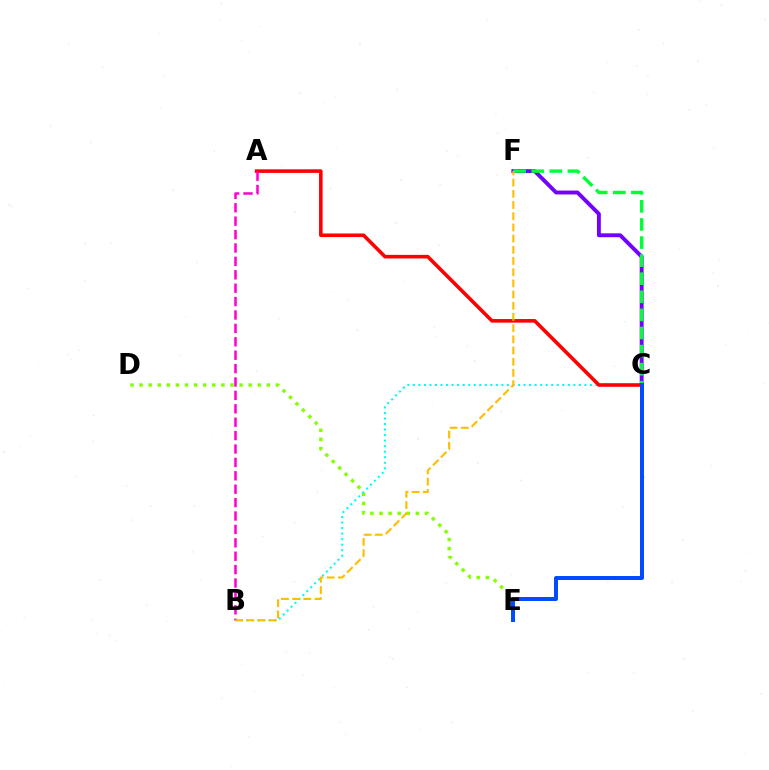{('D', 'E'): [{'color': '#84ff00', 'line_style': 'dotted', 'thickness': 2.47}], ('C', 'F'): [{'color': '#7200ff', 'line_style': 'solid', 'thickness': 2.8}, {'color': '#00ff39', 'line_style': 'dashed', 'thickness': 2.46}], ('B', 'C'): [{'color': '#00fff6', 'line_style': 'dotted', 'thickness': 1.5}], ('A', 'C'): [{'color': '#ff0000', 'line_style': 'solid', 'thickness': 2.59}], ('A', 'B'): [{'color': '#ff00cf', 'line_style': 'dashed', 'thickness': 1.82}], ('C', 'E'): [{'color': '#004bff', 'line_style': 'solid', 'thickness': 2.85}], ('B', 'F'): [{'color': '#ffbd00', 'line_style': 'dashed', 'thickness': 1.52}]}